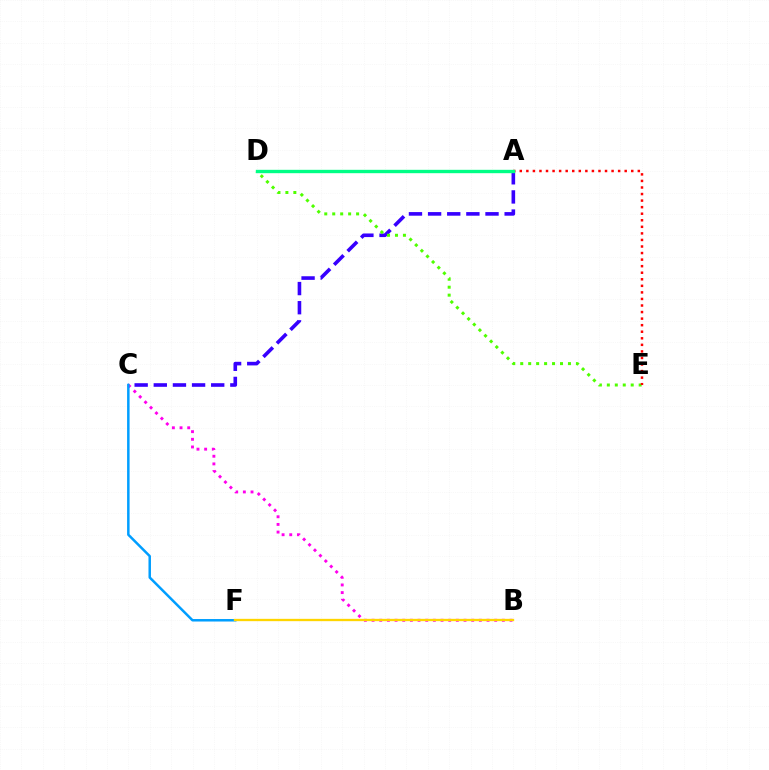{('A', 'C'): [{'color': '#3700ff', 'line_style': 'dashed', 'thickness': 2.6}], ('B', 'C'): [{'color': '#ff00ed', 'line_style': 'dotted', 'thickness': 2.08}], ('C', 'F'): [{'color': '#009eff', 'line_style': 'solid', 'thickness': 1.8}], ('D', 'E'): [{'color': '#4fff00', 'line_style': 'dotted', 'thickness': 2.16}], ('B', 'F'): [{'color': '#ffd500', 'line_style': 'solid', 'thickness': 1.68}], ('A', 'E'): [{'color': '#ff0000', 'line_style': 'dotted', 'thickness': 1.78}], ('A', 'D'): [{'color': '#00ff86', 'line_style': 'solid', 'thickness': 2.42}]}